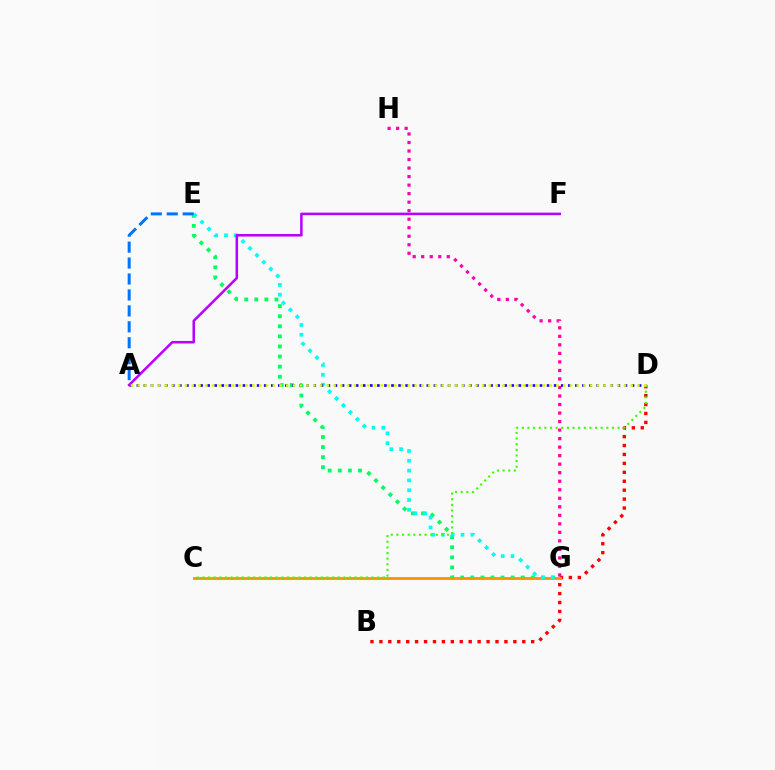{('E', 'G'): [{'color': '#00ff5c', 'line_style': 'dotted', 'thickness': 2.74}, {'color': '#00fff6', 'line_style': 'dotted', 'thickness': 2.66}], ('B', 'D'): [{'color': '#ff0000', 'line_style': 'dotted', 'thickness': 2.43}], ('G', 'H'): [{'color': '#ff00ac', 'line_style': 'dotted', 'thickness': 2.32}], ('C', 'G'): [{'color': '#ff9400', 'line_style': 'solid', 'thickness': 2.05}], ('A', 'D'): [{'color': '#2500ff', 'line_style': 'dotted', 'thickness': 1.92}, {'color': '#d1ff00', 'line_style': 'dotted', 'thickness': 1.83}], ('A', 'E'): [{'color': '#0074ff', 'line_style': 'dashed', 'thickness': 2.17}], ('C', 'D'): [{'color': '#3dff00', 'line_style': 'dotted', 'thickness': 1.53}], ('A', 'F'): [{'color': '#b900ff', 'line_style': 'solid', 'thickness': 1.83}]}